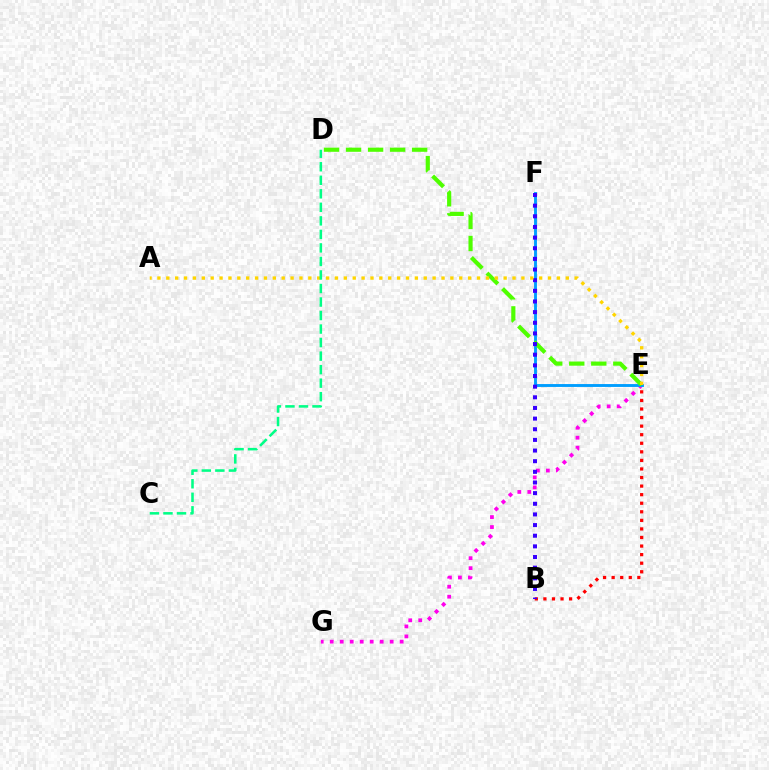{('E', 'G'): [{'color': '#ff00ed', 'line_style': 'dotted', 'thickness': 2.71}], ('B', 'E'): [{'color': '#ff0000', 'line_style': 'dotted', 'thickness': 2.33}], ('E', 'F'): [{'color': '#009eff', 'line_style': 'solid', 'thickness': 2.07}], ('D', 'E'): [{'color': '#4fff00', 'line_style': 'dashed', 'thickness': 2.99}], ('B', 'F'): [{'color': '#3700ff', 'line_style': 'dotted', 'thickness': 2.89}], ('A', 'E'): [{'color': '#ffd500', 'line_style': 'dotted', 'thickness': 2.41}], ('C', 'D'): [{'color': '#00ff86', 'line_style': 'dashed', 'thickness': 1.84}]}